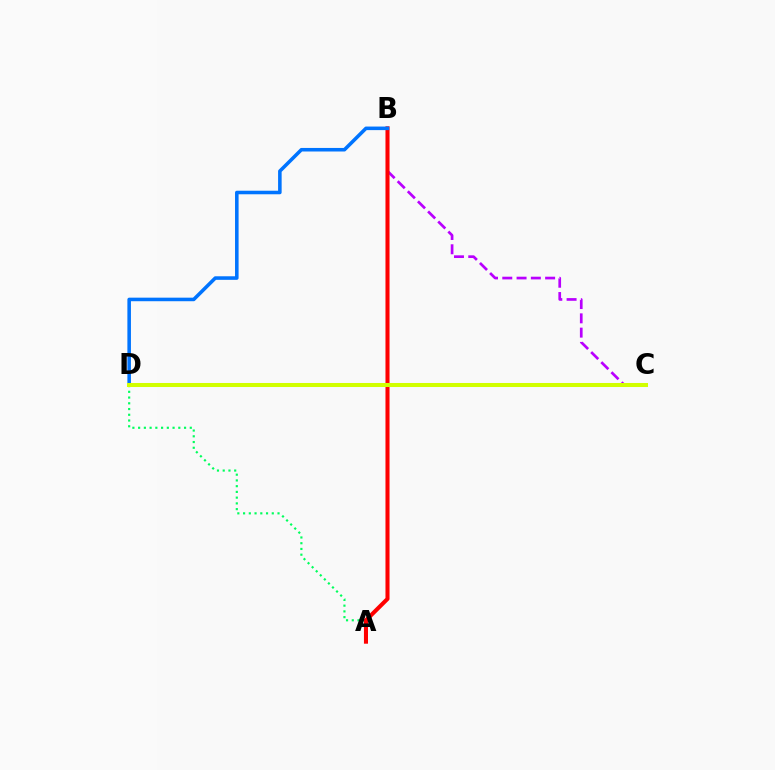{('B', 'C'): [{'color': '#b900ff', 'line_style': 'dashed', 'thickness': 1.94}], ('A', 'D'): [{'color': '#00ff5c', 'line_style': 'dotted', 'thickness': 1.56}], ('A', 'B'): [{'color': '#ff0000', 'line_style': 'solid', 'thickness': 2.92}], ('B', 'D'): [{'color': '#0074ff', 'line_style': 'solid', 'thickness': 2.56}], ('C', 'D'): [{'color': '#d1ff00', 'line_style': 'solid', 'thickness': 2.9}]}